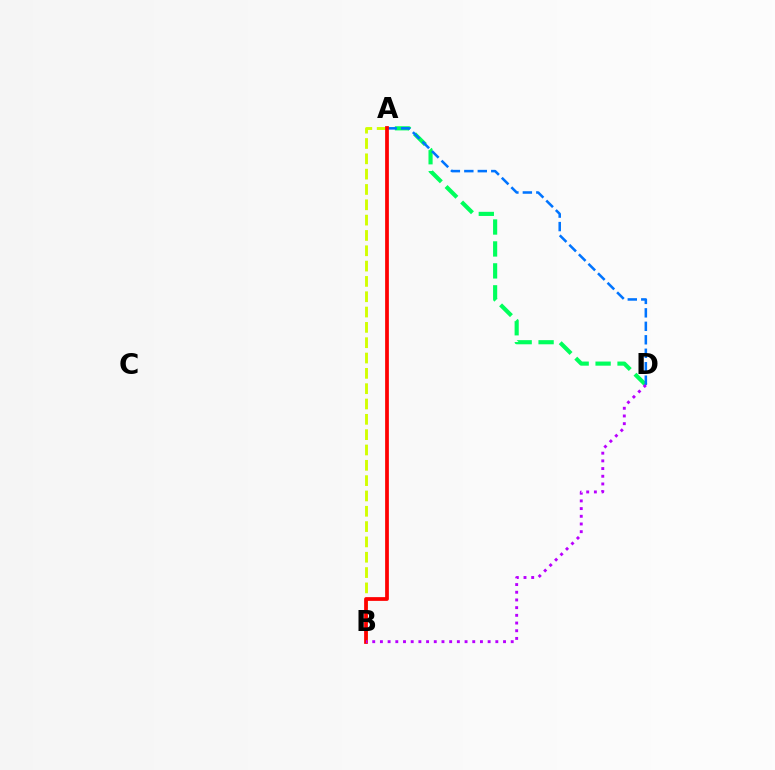{('A', 'B'): [{'color': '#d1ff00', 'line_style': 'dashed', 'thickness': 2.08}, {'color': '#ff0000', 'line_style': 'solid', 'thickness': 2.69}], ('A', 'D'): [{'color': '#00ff5c', 'line_style': 'dashed', 'thickness': 2.98}, {'color': '#0074ff', 'line_style': 'dashed', 'thickness': 1.83}], ('B', 'D'): [{'color': '#b900ff', 'line_style': 'dotted', 'thickness': 2.09}]}